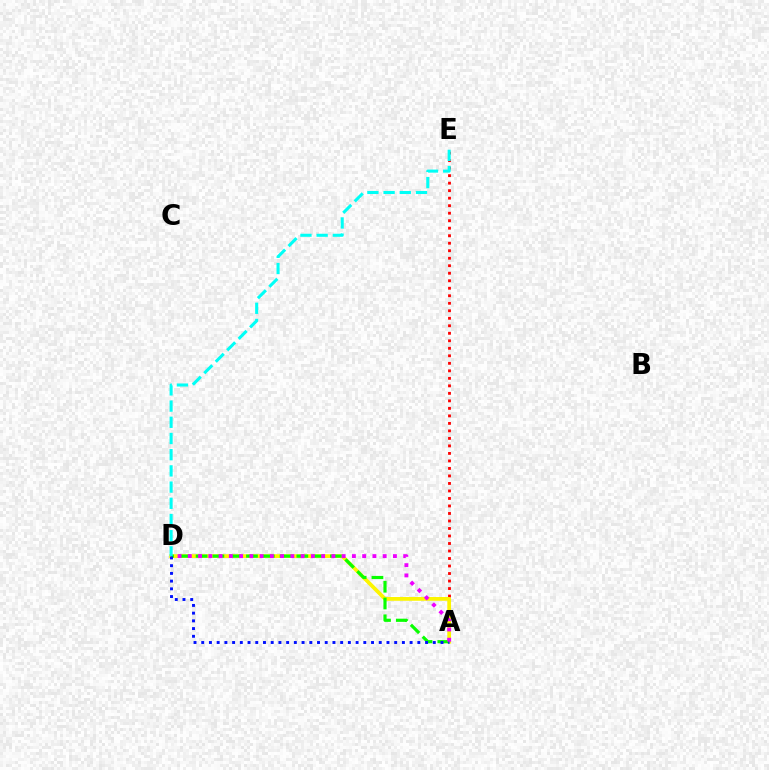{('A', 'E'): [{'color': '#ff0000', 'line_style': 'dotted', 'thickness': 2.04}], ('A', 'D'): [{'color': '#fcf500', 'line_style': 'solid', 'thickness': 2.71}, {'color': '#08ff00', 'line_style': 'dashed', 'thickness': 2.28}, {'color': '#0010ff', 'line_style': 'dotted', 'thickness': 2.1}, {'color': '#ee00ff', 'line_style': 'dotted', 'thickness': 2.79}], ('D', 'E'): [{'color': '#00fff6', 'line_style': 'dashed', 'thickness': 2.2}]}